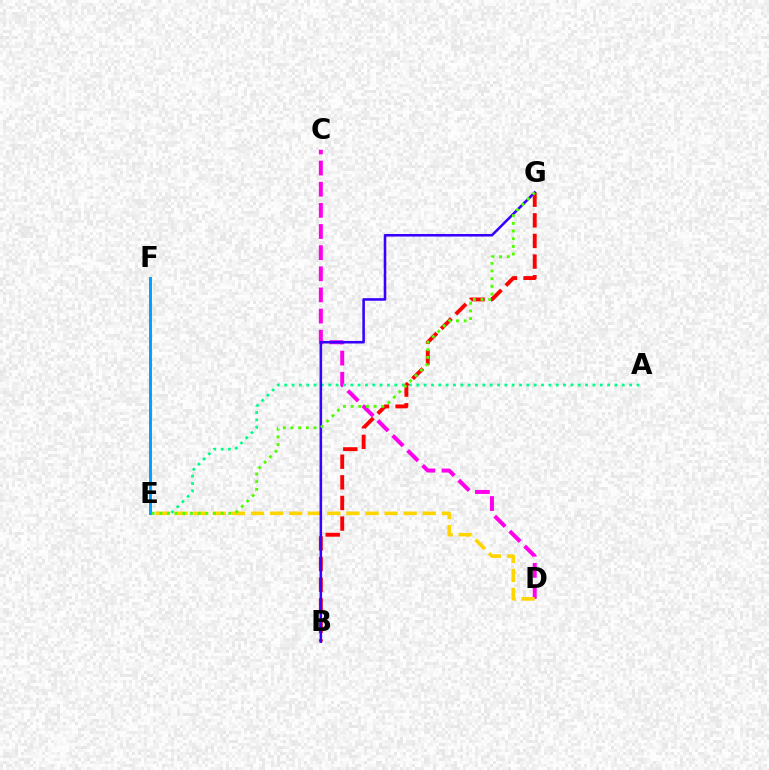{('C', 'D'): [{'color': '#ff00ed', 'line_style': 'dashed', 'thickness': 2.87}], ('A', 'E'): [{'color': '#00ff86', 'line_style': 'dotted', 'thickness': 1.99}], ('B', 'G'): [{'color': '#ff0000', 'line_style': 'dashed', 'thickness': 2.8}, {'color': '#3700ff', 'line_style': 'solid', 'thickness': 1.84}], ('D', 'E'): [{'color': '#ffd500', 'line_style': 'dashed', 'thickness': 2.59}], ('E', 'F'): [{'color': '#009eff', 'line_style': 'solid', 'thickness': 2.1}], ('E', 'G'): [{'color': '#4fff00', 'line_style': 'dotted', 'thickness': 2.08}]}